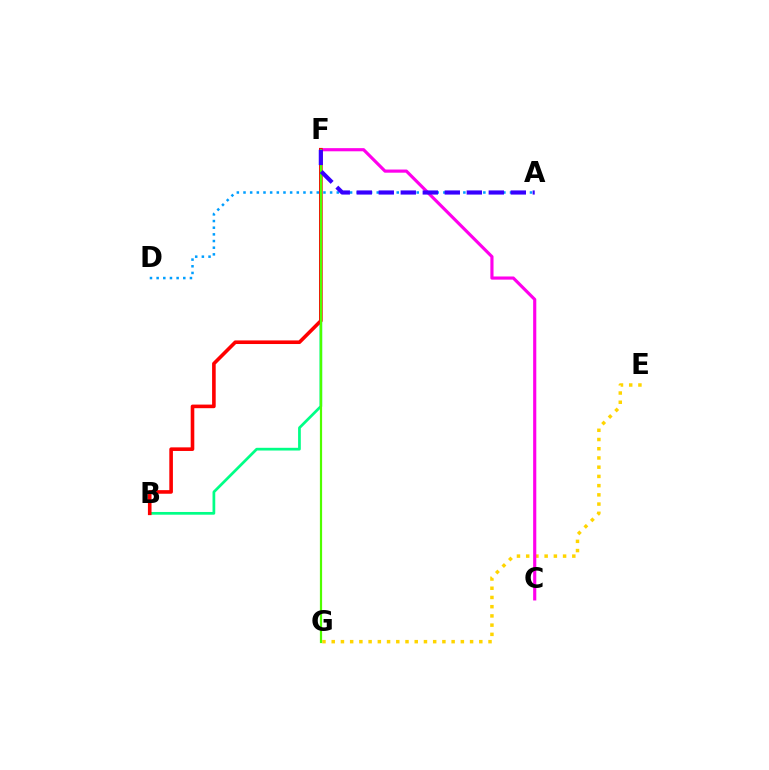{('B', 'F'): [{'color': '#00ff86', 'line_style': 'solid', 'thickness': 1.96}, {'color': '#ff0000', 'line_style': 'solid', 'thickness': 2.6}], ('E', 'G'): [{'color': '#ffd500', 'line_style': 'dotted', 'thickness': 2.51}], ('A', 'D'): [{'color': '#009eff', 'line_style': 'dotted', 'thickness': 1.81}], ('C', 'F'): [{'color': '#ff00ed', 'line_style': 'solid', 'thickness': 2.27}], ('F', 'G'): [{'color': '#4fff00', 'line_style': 'solid', 'thickness': 1.59}], ('A', 'F'): [{'color': '#3700ff', 'line_style': 'dashed', 'thickness': 2.99}]}